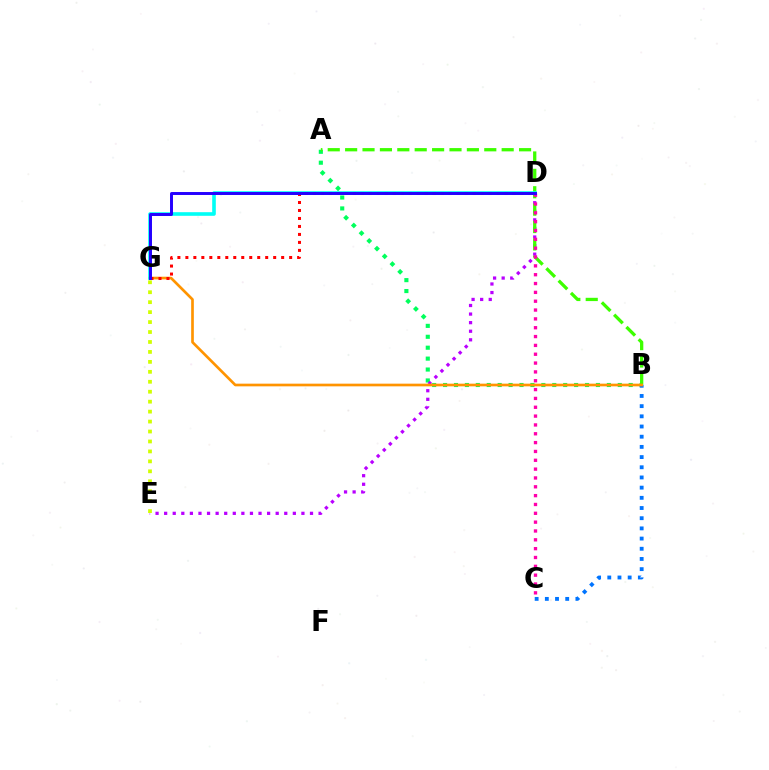{('A', 'B'): [{'color': '#00ff5c', 'line_style': 'dotted', 'thickness': 2.97}, {'color': '#3dff00', 'line_style': 'dashed', 'thickness': 2.36}], ('D', 'E'): [{'color': '#b900ff', 'line_style': 'dotted', 'thickness': 2.33}], ('B', 'C'): [{'color': '#0074ff', 'line_style': 'dotted', 'thickness': 2.77}], ('C', 'D'): [{'color': '#ff00ac', 'line_style': 'dotted', 'thickness': 2.4}], ('B', 'G'): [{'color': '#ff9400', 'line_style': 'solid', 'thickness': 1.93}], ('D', 'G'): [{'color': '#00fff6', 'line_style': 'solid', 'thickness': 2.6}, {'color': '#ff0000', 'line_style': 'dotted', 'thickness': 2.17}, {'color': '#2500ff', 'line_style': 'solid', 'thickness': 2.13}], ('E', 'G'): [{'color': '#d1ff00', 'line_style': 'dotted', 'thickness': 2.7}]}